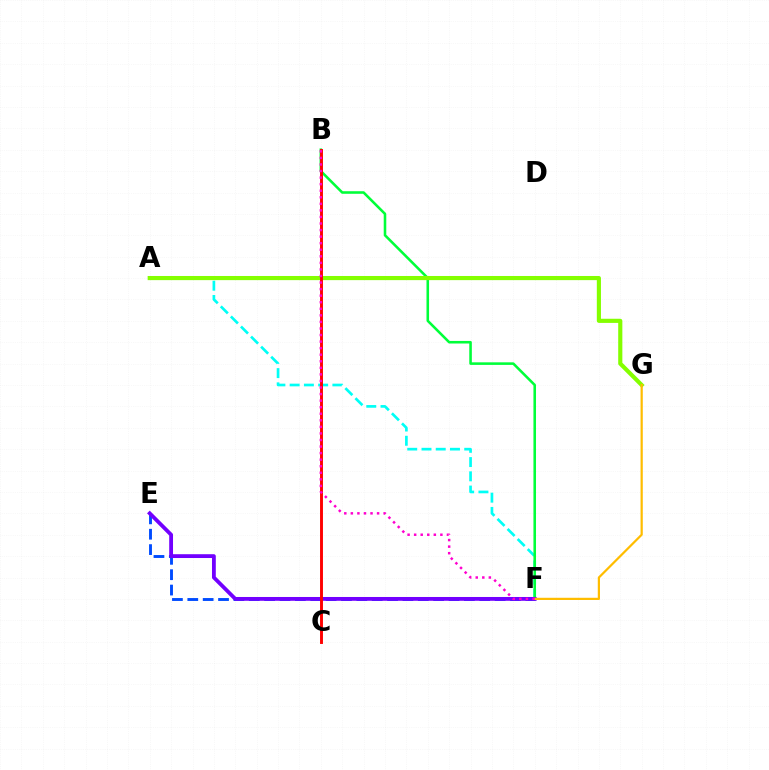{('E', 'F'): [{'color': '#004bff', 'line_style': 'dashed', 'thickness': 2.09}, {'color': '#7200ff', 'line_style': 'solid', 'thickness': 2.74}], ('A', 'F'): [{'color': '#00fff6', 'line_style': 'dashed', 'thickness': 1.94}], ('B', 'F'): [{'color': '#00ff39', 'line_style': 'solid', 'thickness': 1.85}, {'color': '#ff00cf', 'line_style': 'dotted', 'thickness': 1.78}], ('A', 'G'): [{'color': '#84ff00', 'line_style': 'solid', 'thickness': 2.98}], ('B', 'C'): [{'color': '#ff0000', 'line_style': 'solid', 'thickness': 2.1}], ('F', 'G'): [{'color': '#ffbd00', 'line_style': 'solid', 'thickness': 1.6}]}